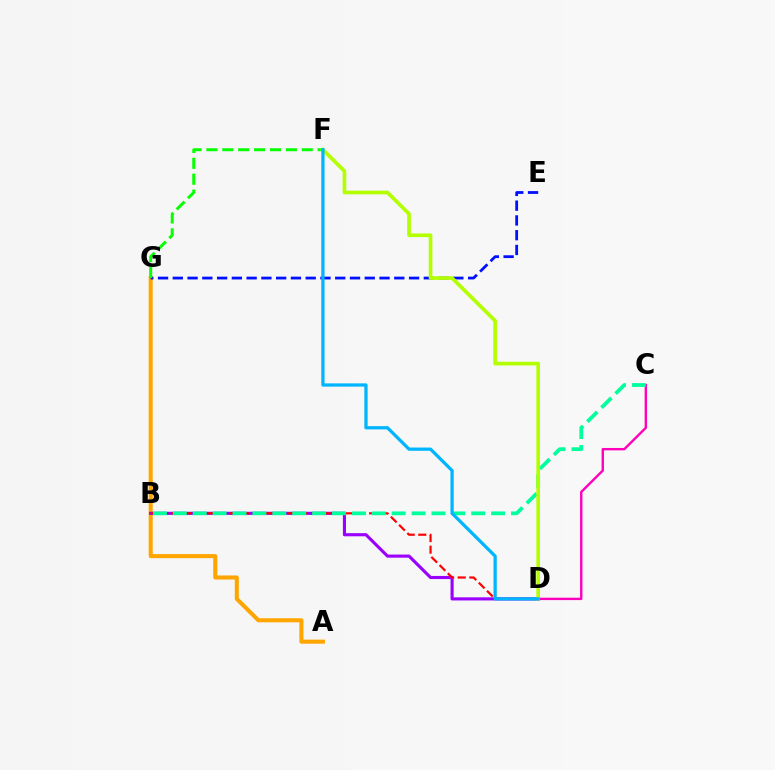{('A', 'G'): [{'color': '#ffa500', 'line_style': 'solid', 'thickness': 2.92}], ('E', 'G'): [{'color': '#0010ff', 'line_style': 'dashed', 'thickness': 2.01}], ('B', 'D'): [{'color': '#9b00ff', 'line_style': 'solid', 'thickness': 2.25}, {'color': '#ff0000', 'line_style': 'dashed', 'thickness': 1.58}], ('F', 'G'): [{'color': '#08ff00', 'line_style': 'dashed', 'thickness': 2.16}], ('C', 'D'): [{'color': '#ff00bd', 'line_style': 'solid', 'thickness': 1.72}], ('B', 'C'): [{'color': '#00ff9d', 'line_style': 'dashed', 'thickness': 2.7}], ('D', 'F'): [{'color': '#b3ff00', 'line_style': 'solid', 'thickness': 2.64}, {'color': '#00b5ff', 'line_style': 'solid', 'thickness': 2.34}]}